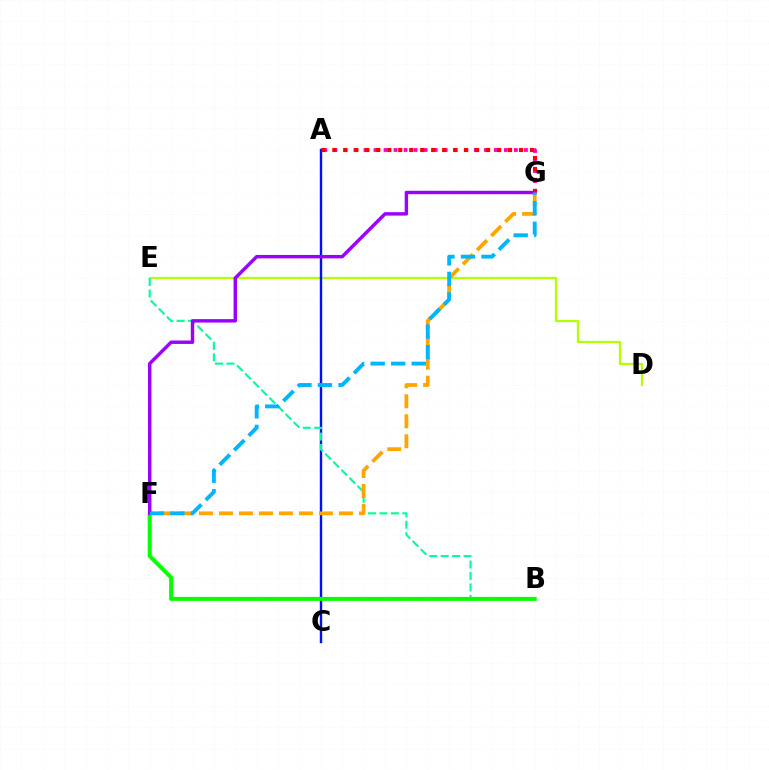{('D', 'E'): [{'color': '#b3ff00', 'line_style': 'solid', 'thickness': 1.63}], ('A', 'C'): [{'color': '#0010ff', 'line_style': 'solid', 'thickness': 1.73}], ('B', 'E'): [{'color': '#00ff9d', 'line_style': 'dashed', 'thickness': 1.55}], ('A', 'G'): [{'color': '#ff00bd', 'line_style': 'dotted', 'thickness': 2.73}, {'color': '#ff0000', 'line_style': 'dotted', 'thickness': 2.98}], ('B', 'F'): [{'color': '#08ff00', 'line_style': 'solid', 'thickness': 2.86}], ('F', 'G'): [{'color': '#ffa500', 'line_style': 'dashed', 'thickness': 2.72}, {'color': '#9b00ff', 'line_style': 'solid', 'thickness': 2.47}, {'color': '#00b5ff', 'line_style': 'dashed', 'thickness': 2.79}]}